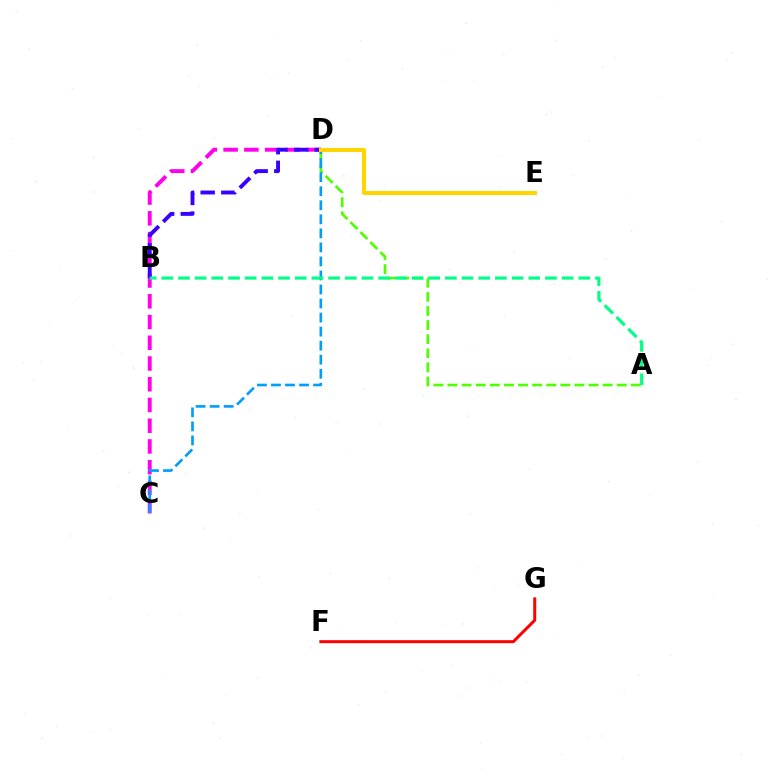{('F', 'G'): [{'color': '#ff0000', 'line_style': 'solid', 'thickness': 2.16}], ('C', 'D'): [{'color': '#ff00ed', 'line_style': 'dashed', 'thickness': 2.82}, {'color': '#009eff', 'line_style': 'dashed', 'thickness': 1.91}], ('A', 'D'): [{'color': '#4fff00', 'line_style': 'dashed', 'thickness': 1.92}], ('B', 'D'): [{'color': '#3700ff', 'line_style': 'dashed', 'thickness': 2.8}], ('A', 'B'): [{'color': '#00ff86', 'line_style': 'dashed', 'thickness': 2.27}], ('D', 'E'): [{'color': '#ffd500', 'line_style': 'solid', 'thickness': 2.92}]}